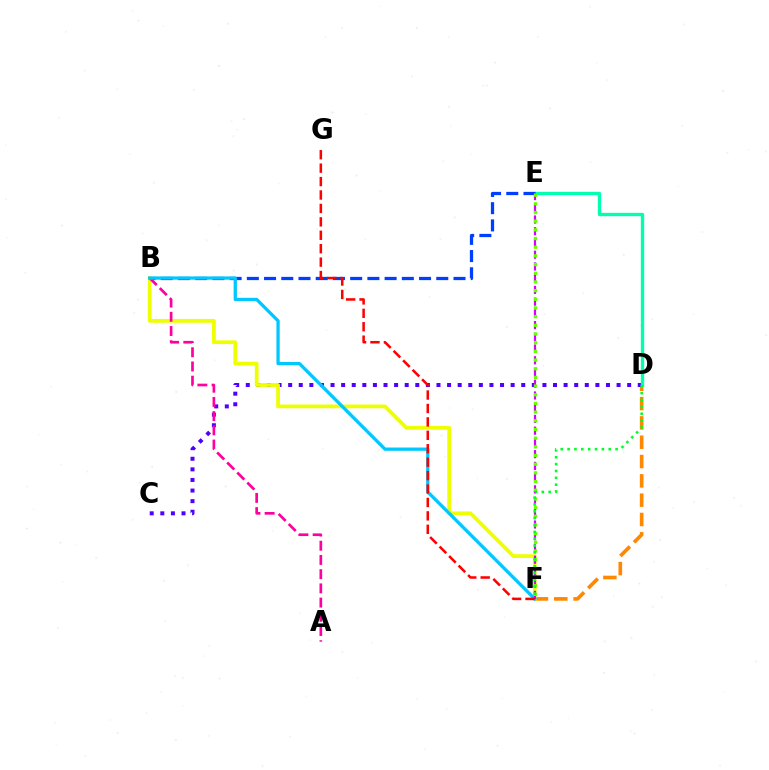{('D', 'F'): [{'color': '#ff8800', 'line_style': 'dashed', 'thickness': 2.62}, {'color': '#00ff27', 'line_style': 'dotted', 'thickness': 1.86}], ('C', 'D'): [{'color': '#4f00ff', 'line_style': 'dotted', 'thickness': 2.88}], ('D', 'E'): [{'color': '#00ffaf', 'line_style': 'solid', 'thickness': 2.41}], ('B', 'E'): [{'color': '#003fff', 'line_style': 'dashed', 'thickness': 2.34}], ('B', 'F'): [{'color': '#eeff00', 'line_style': 'solid', 'thickness': 2.7}, {'color': '#00c7ff', 'line_style': 'solid', 'thickness': 2.36}], ('A', 'B'): [{'color': '#ff00a0', 'line_style': 'dashed', 'thickness': 1.93}], ('E', 'F'): [{'color': '#d600ff', 'line_style': 'dashed', 'thickness': 1.59}, {'color': '#66ff00', 'line_style': 'dotted', 'thickness': 2.36}], ('F', 'G'): [{'color': '#ff0000', 'line_style': 'dashed', 'thickness': 1.82}]}